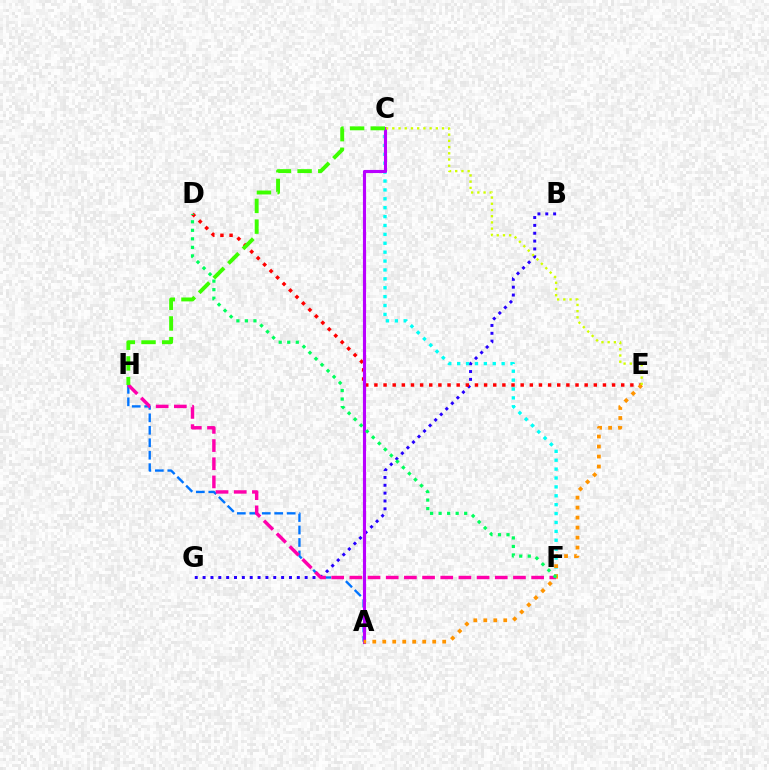{('A', 'H'): [{'color': '#0074ff', 'line_style': 'dashed', 'thickness': 1.69}], ('B', 'G'): [{'color': '#2500ff', 'line_style': 'dotted', 'thickness': 2.13}], ('D', 'E'): [{'color': '#ff0000', 'line_style': 'dotted', 'thickness': 2.48}], ('C', 'F'): [{'color': '#00fff6', 'line_style': 'dotted', 'thickness': 2.42}], ('F', 'H'): [{'color': '#ff00ac', 'line_style': 'dashed', 'thickness': 2.47}], ('A', 'C'): [{'color': '#b900ff', 'line_style': 'solid', 'thickness': 2.25}], ('A', 'E'): [{'color': '#ff9400', 'line_style': 'dotted', 'thickness': 2.71}], ('C', 'E'): [{'color': '#d1ff00', 'line_style': 'dotted', 'thickness': 1.69}], ('D', 'F'): [{'color': '#00ff5c', 'line_style': 'dotted', 'thickness': 2.32}], ('C', 'H'): [{'color': '#3dff00', 'line_style': 'dashed', 'thickness': 2.81}]}